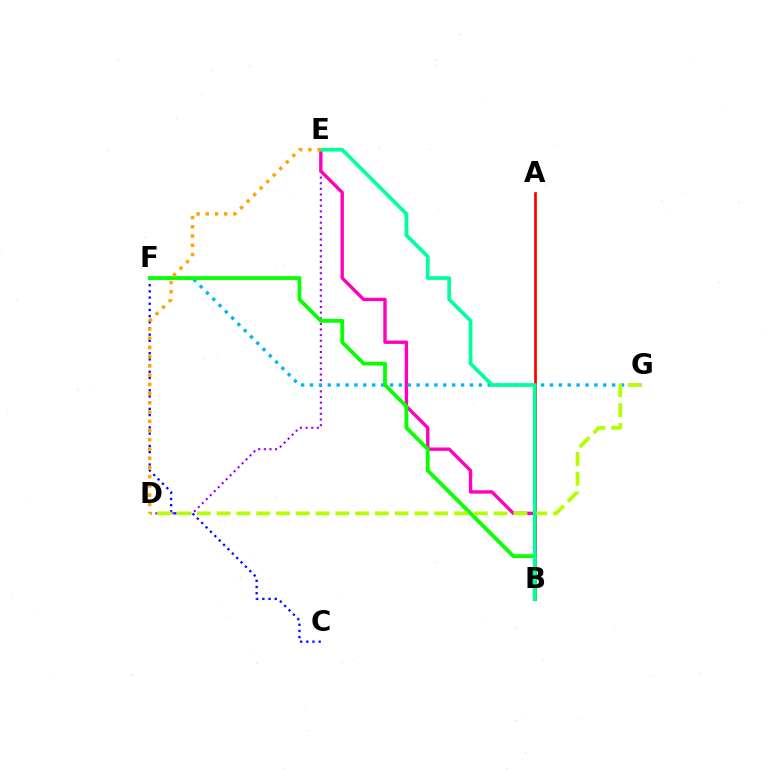{('D', 'E'): [{'color': '#9b00ff', 'line_style': 'dotted', 'thickness': 1.53}, {'color': '#ffa500', 'line_style': 'dotted', 'thickness': 2.51}], ('A', 'B'): [{'color': '#ff0000', 'line_style': 'solid', 'thickness': 1.95}], ('B', 'E'): [{'color': '#ff00bd', 'line_style': 'solid', 'thickness': 2.43}, {'color': '#00ff9d', 'line_style': 'solid', 'thickness': 2.67}], ('C', 'F'): [{'color': '#0010ff', 'line_style': 'dotted', 'thickness': 1.68}], ('F', 'G'): [{'color': '#00b5ff', 'line_style': 'dotted', 'thickness': 2.41}], ('B', 'F'): [{'color': '#08ff00', 'line_style': 'solid', 'thickness': 2.72}], ('D', 'G'): [{'color': '#b3ff00', 'line_style': 'dashed', 'thickness': 2.69}]}